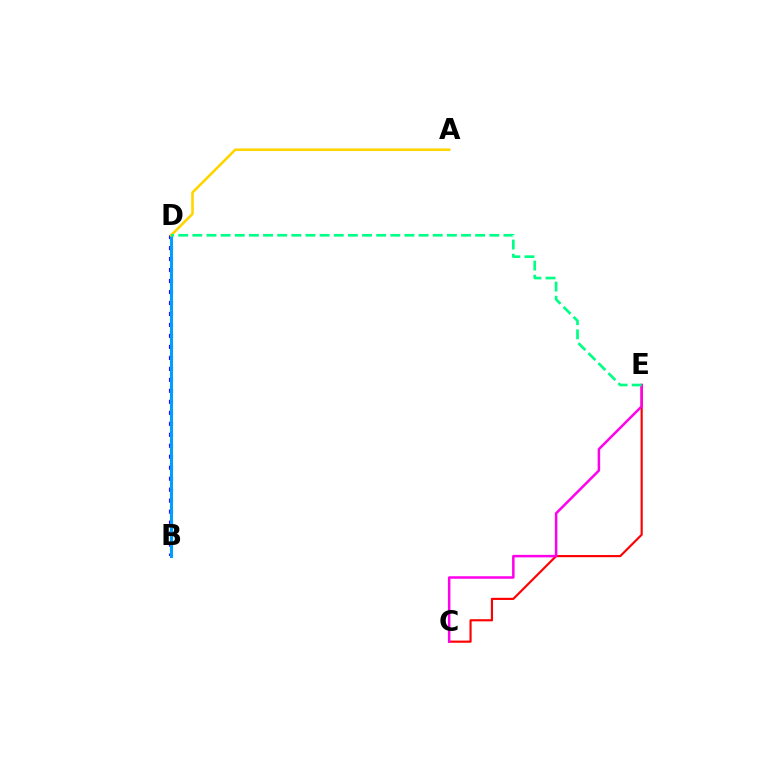{('B', 'D'): [{'color': '#3700ff', 'line_style': 'dotted', 'thickness': 2.98}, {'color': '#4fff00', 'line_style': 'dotted', 'thickness': 1.64}, {'color': '#009eff', 'line_style': 'solid', 'thickness': 2.18}], ('C', 'E'): [{'color': '#ff0000', 'line_style': 'solid', 'thickness': 1.55}, {'color': '#ff00ed', 'line_style': 'solid', 'thickness': 1.8}], ('A', 'D'): [{'color': '#ffd500', 'line_style': 'solid', 'thickness': 1.88}], ('D', 'E'): [{'color': '#00ff86', 'line_style': 'dashed', 'thickness': 1.92}]}